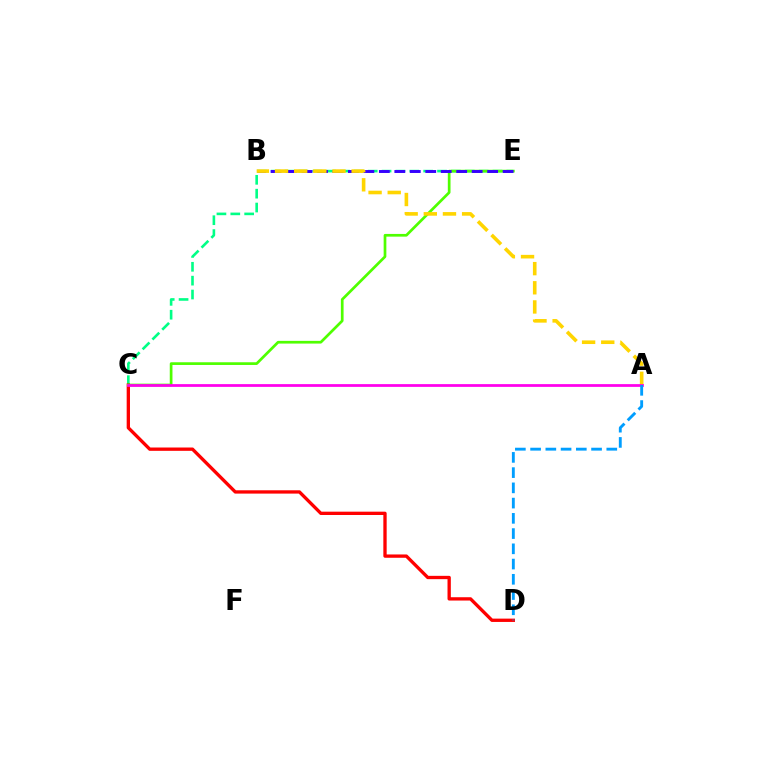{('C', 'E'): [{'color': '#00ff86', 'line_style': 'dashed', 'thickness': 1.88}, {'color': '#4fff00', 'line_style': 'solid', 'thickness': 1.95}], ('C', 'D'): [{'color': '#ff0000', 'line_style': 'solid', 'thickness': 2.39}], ('B', 'E'): [{'color': '#3700ff', 'line_style': 'dashed', 'thickness': 2.1}], ('A', 'B'): [{'color': '#ffd500', 'line_style': 'dashed', 'thickness': 2.6}], ('A', 'C'): [{'color': '#ff00ed', 'line_style': 'solid', 'thickness': 1.98}], ('A', 'D'): [{'color': '#009eff', 'line_style': 'dashed', 'thickness': 2.07}]}